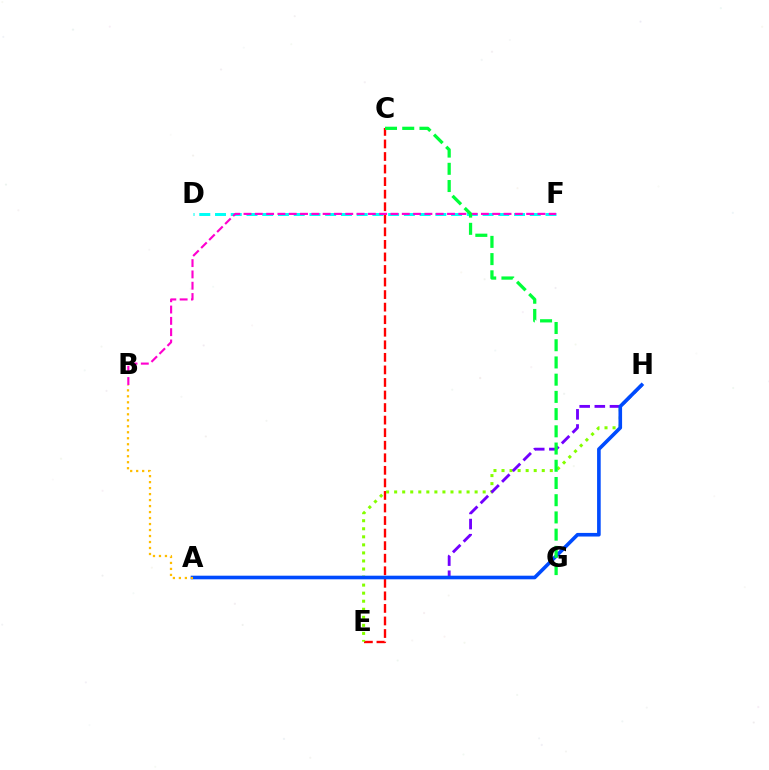{('D', 'F'): [{'color': '#00fff6', 'line_style': 'dashed', 'thickness': 2.14}], ('C', 'E'): [{'color': '#ff0000', 'line_style': 'dashed', 'thickness': 1.71}], ('E', 'H'): [{'color': '#84ff00', 'line_style': 'dotted', 'thickness': 2.19}], ('A', 'H'): [{'color': '#7200ff', 'line_style': 'dashed', 'thickness': 2.06}, {'color': '#004bff', 'line_style': 'solid', 'thickness': 2.6}], ('B', 'F'): [{'color': '#ff00cf', 'line_style': 'dashed', 'thickness': 1.54}], ('A', 'B'): [{'color': '#ffbd00', 'line_style': 'dotted', 'thickness': 1.63}], ('C', 'G'): [{'color': '#00ff39', 'line_style': 'dashed', 'thickness': 2.34}]}